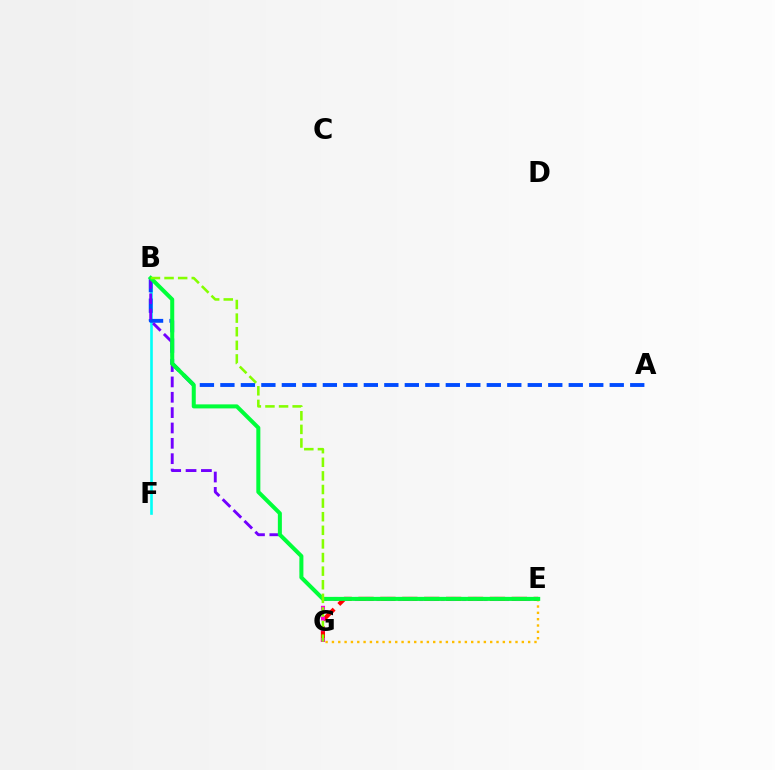{('E', 'G'): [{'color': '#ff0000', 'line_style': 'dashed', 'thickness': 2.97}, {'color': '#ff00cf', 'line_style': 'dotted', 'thickness': 2.91}, {'color': '#ffbd00', 'line_style': 'dotted', 'thickness': 1.72}], ('B', 'F'): [{'color': '#00fff6', 'line_style': 'solid', 'thickness': 1.89}], ('A', 'B'): [{'color': '#004bff', 'line_style': 'dashed', 'thickness': 2.78}], ('B', 'E'): [{'color': '#7200ff', 'line_style': 'dashed', 'thickness': 2.09}, {'color': '#00ff39', 'line_style': 'solid', 'thickness': 2.9}], ('B', 'G'): [{'color': '#84ff00', 'line_style': 'dashed', 'thickness': 1.85}]}